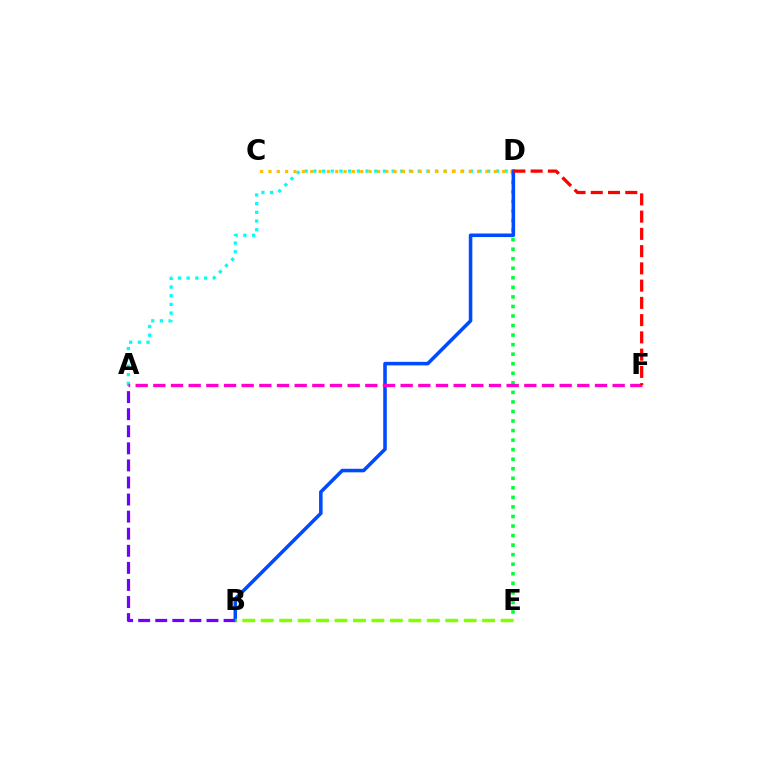{('A', 'D'): [{'color': '#00fff6', 'line_style': 'dotted', 'thickness': 2.36}], ('A', 'B'): [{'color': '#7200ff', 'line_style': 'dashed', 'thickness': 2.32}], ('D', 'E'): [{'color': '#00ff39', 'line_style': 'dotted', 'thickness': 2.59}], ('C', 'D'): [{'color': '#ffbd00', 'line_style': 'dotted', 'thickness': 2.27}], ('B', 'D'): [{'color': '#004bff', 'line_style': 'solid', 'thickness': 2.56}], ('A', 'F'): [{'color': '#ff00cf', 'line_style': 'dashed', 'thickness': 2.4}], ('B', 'E'): [{'color': '#84ff00', 'line_style': 'dashed', 'thickness': 2.51}], ('D', 'F'): [{'color': '#ff0000', 'line_style': 'dashed', 'thickness': 2.34}]}